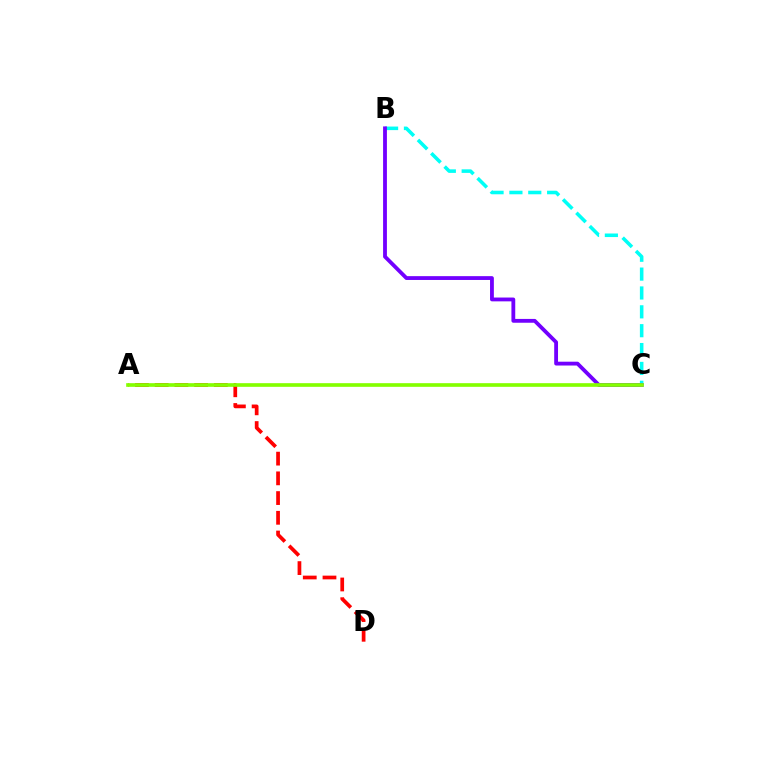{('B', 'C'): [{'color': '#00fff6', 'line_style': 'dashed', 'thickness': 2.56}, {'color': '#7200ff', 'line_style': 'solid', 'thickness': 2.75}], ('A', 'D'): [{'color': '#ff0000', 'line_style': 'dashed', 'thickness': 2.68}], ('A', 'C'): [{'color': '#84ff00', 'line_style': 'solid', 'thickness': 2.64}]}